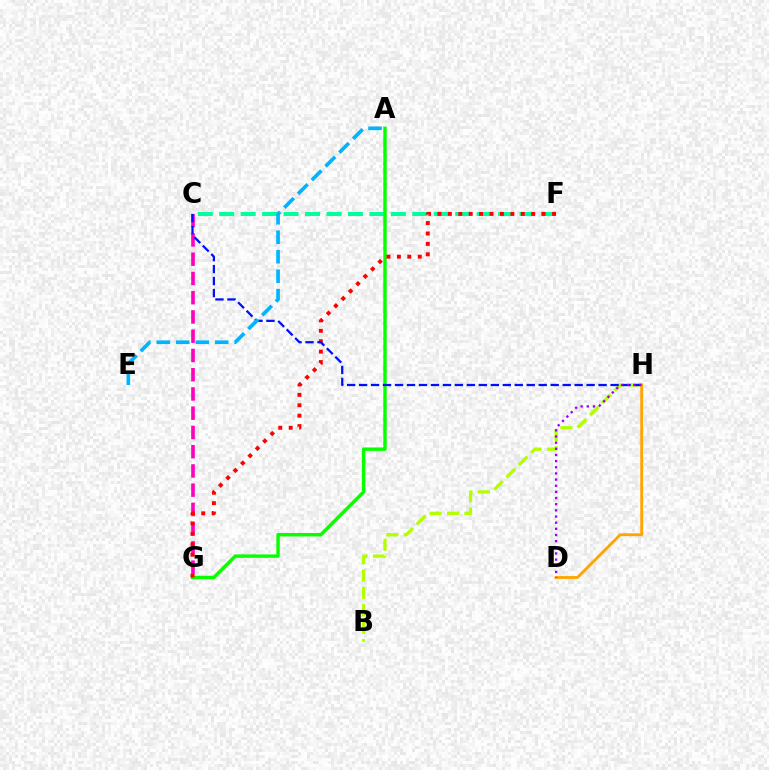{('C', 'F'): [{'color': '#00ff9d', 'line_style': 'dashed', 'thickness': 2.91}], ('C', 'G'): [{'color': '#ff00bd', 'line_style': 'dashed', 'thickness': 2.61}], ('B', 'H'): [{'color': '#b3ff00', 'line_style': 'dashed', 'thickness': 2.36}], ('A', 'G'): [{'color': '#08ff00', 'line_style': 'solid', 'thickness': 2.46}], ('F', 'G'): [{'color': '#ff0000', 'line_style': 'dotted', 'thickness': 2.83}], ('C', 'H'): [{'color': '#0010ff', 'line_style': 'dashed', 'thickness': 1.63}], ('A', 'E'): [{'color': '#00b5ff', 'line_style': 'dashed', 'thickness': 2.64}], ('D', 'H'): [{'color': '#ffa500', 'line_style': 'solid', 'thickness': 2.04}, {'color': '#9b00ff', 'line_style': 'dotted', 'thickness': 1.67}]}